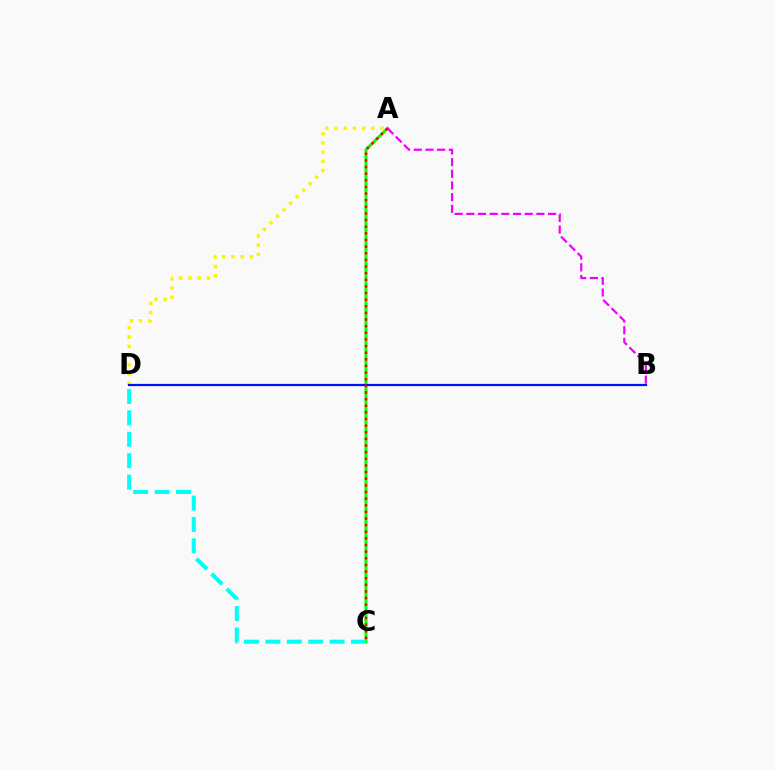{('A', 'C'): [{'color': '#08ff00', 'line_style': 'solid', 'thickness': 2.16}, {'color': '#ff0000', 'line_style': 'dotted', 'thickness': 1.8}], ('C', 'D'): [{'color': '#00fff6', 'line_style': 'dashed', 'thickness': 2.91}], ('A', 'D'): [{'color': '#fcf500', 'line_style': 'dotted', 'thickness': 2.5}], ('B', 'D'): [{'color': '#0010ff', 'line_style': 'solid', 'thickness': 1.6}], ('A', 'B'): [{'color': '#ee00ff', 'line_style': 'dashed', 'thickness': 1.59}]}